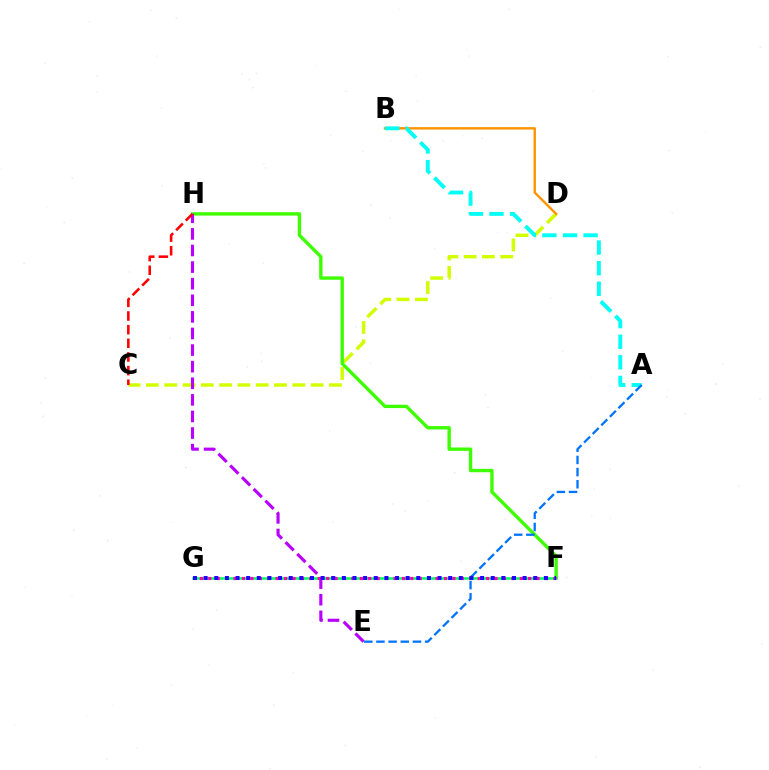{('C', 'D'): [{'color': '#d1ff00', 'line_style': 'dashed', 'thickness': 2.49}], ('B', 'D'): [{'color': '#ff9400', 'line_style': 'solid', 'thickness': 1.75}], ('F', 'H'): [{'color': '#3dff00', 'line_style': 'solid', 'thickness': 2.43}], ('F', 'G'): [{'color': '#00ff5c', 'line_style': 'solid', 'thickness': 1.82}, {'color': '#ff00ac', 'line_style': 'dotted', 'thickness': 2.29}, {'color': '#2500ff', 'line_style': 'dotted', 'thickness': 2.89}], ('E', 'H'): [{'color': '#b900ff', 'line_style': 'dashed', 'thickness': 2.25}], ('C', 'H'): [{'color': '#ff0000', 'line_style': 'dashed', 'thickness': 1.85}], ('A', 'B'): [{'color': '#00fff6', 'line_style': 'dashed', 'thickness': 2.8}], ('A', 'E'): [{'color': '#0074ff', 'line_style': 'dashed', 'thickness': 1.65}]}